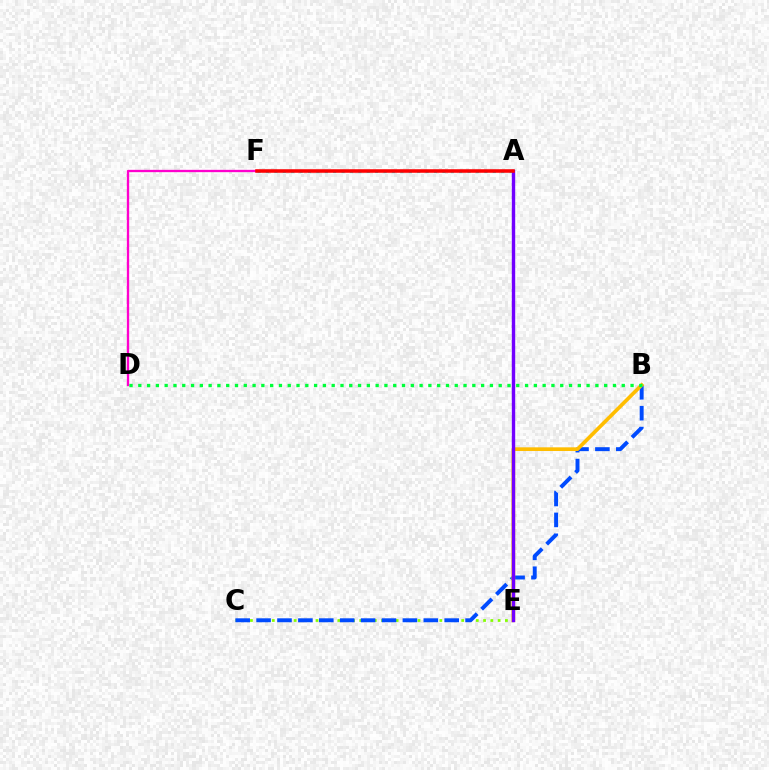{('A', 'F'): [{'color': '#00fff6', 'line_style': 'dotted', 'thickness': 2.28}, {'color': '#ff0000', 'line_style': 'solid', 'thickness': 2.55}], ('C', 'E'): [{'color': '#84ff00', 'line_style': 'dotted', 'thickness': 1.98}], ('B', 'C'): [{'color': '#004bff', 'line_style': 'dashed', 'thickness': 2.84}], ('D', 'F'): [{'color': '#ff00cf', 'line_style': 'solid', 'thickness': 1.67}], ('B', 'E'): [{'color': '#ffbd00', 'line_style': 'solid', 'thickness': 2.65}], ('A', 'E'): [{'color': '#7200ff', 'line_style': 'solid', 'thickness': 2.44}], ('B', 'D'): [{'color': '#00ff39', 'line_style': 'dotted', 'thickness': 2.39}]}